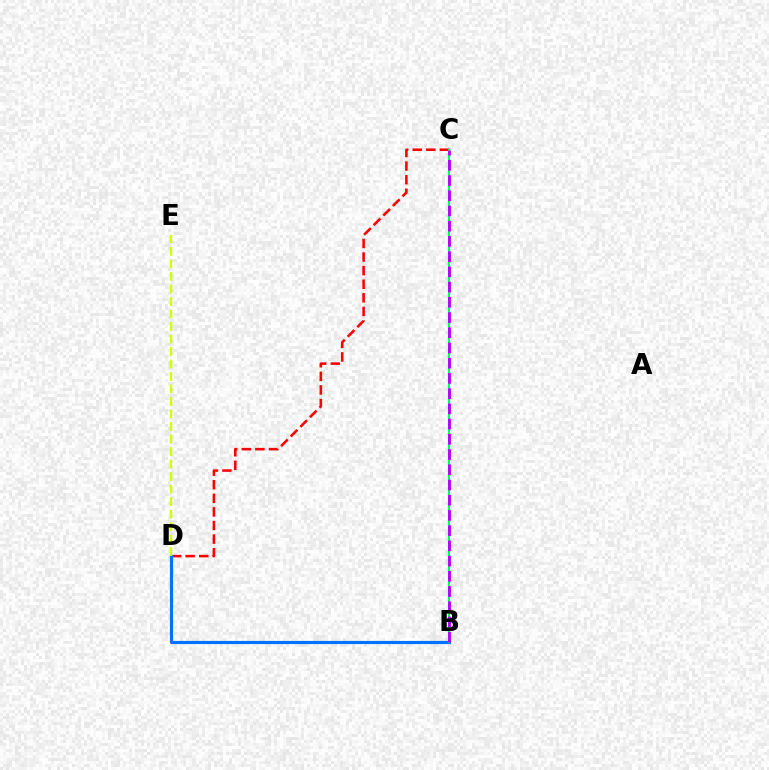{('C', 'D'): [{'color': '#ff0000', 'line_style': 'dashed', 'thickness': 1.85}], ('B', 'D'): [{'color': '#0074ff', 'line_style': 'solid', 'thickness': 2.28}], ('B', 'C'): [{'color': '#00ff5c', 'line_style': 'solid', 'thickness': 1.55}, {'color': '#b900ff', 'line_style': 'dashed', 'thickness': 2.07}], ('D', 'E'): [{'color': '#d1ff00', 'line_style': 'dashed', 'thickness': 1.7}]}